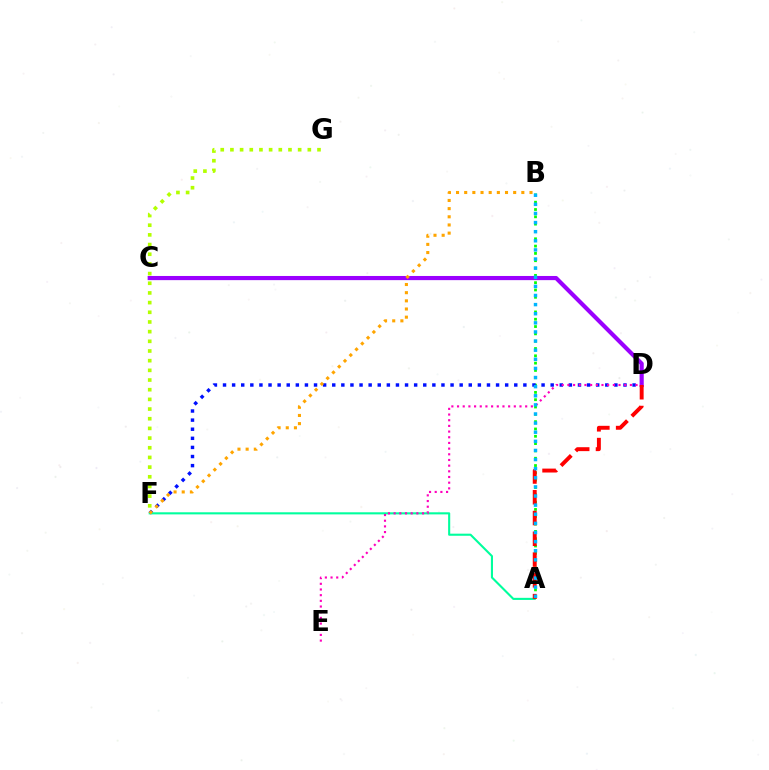{('A', 'B'): [{'color': '#08ff00', 'line_style': 'dotted', 'thickness': 1.99}, {'color': '#00b5ff', 'line_style': 'dotted', 'thickness': 2.48}], ('C', 'D'): [{'color': '#9b00ff', 'line_style': 'solid', 'thickness': 2.99}], ('D', 'F'): [{'color': '#0010ff', 'line_style': 'dotted', 'thickness': 2.47}], ('A', 'F'): [{'color': '#00ff9d', 'line_style': 'solid', 'thickness': 1.51}], ('D', 'E'): [{'color': '#ff00bd', 'line_style': 'dotted', 'thickness': 1.54}], ('A', 'D'): [{'color': '#ff0000', 'line_style': 'dashed', 'thickness': 2.82}], ('B', 'F'): [{'color': '#ffa500', 'line_style': 'dotted', 'thickness': 2.22}], ('F', 'G'): [{'color': '#b3ff00', 'line_style': 'dotted', 'thickness': 2.63}]}